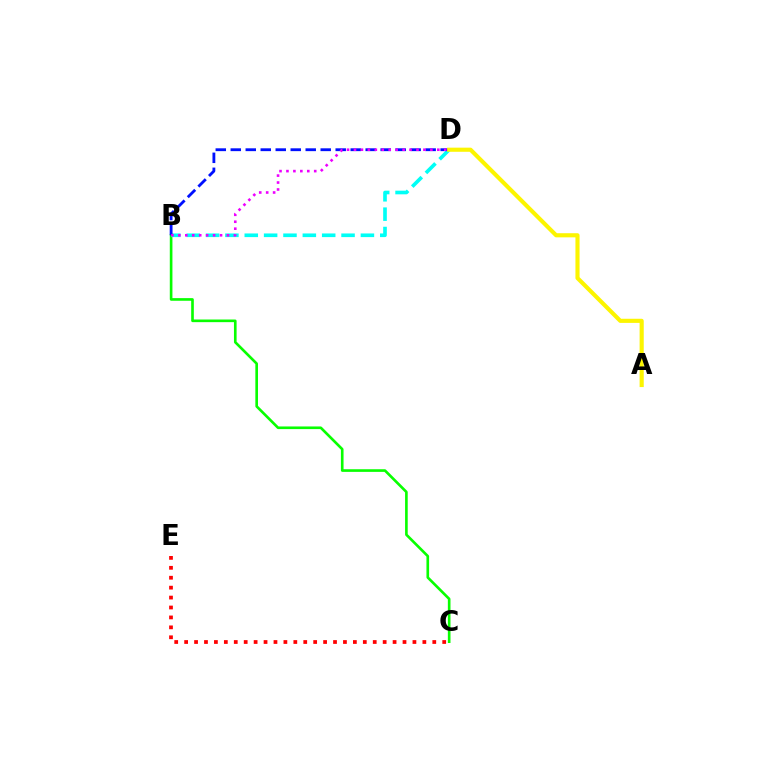{('B', 'C'): [{'color': '#08ff00', 'line_style': 'solid', 'thickness': 1.9}], ('B', 'D'): [{'color': '#00fff6', 'line_style': 'dashed', 'thickness': 2.63}, {'color': '#0010ff', 'line_style': 'dashed', 'thickness': 2.04}, {'color': '#ee00ff', 'line_style': 'dotted', 'thickness': 1.89}], ('C', 'E'): [{'color': '#ff0000', 'line_style': 'dotted', 'thickness': 2.7}], ('A', 'D'): [{'color': '#fcf500', 'line_style': 'solid', 'thickness': 2.97}]}